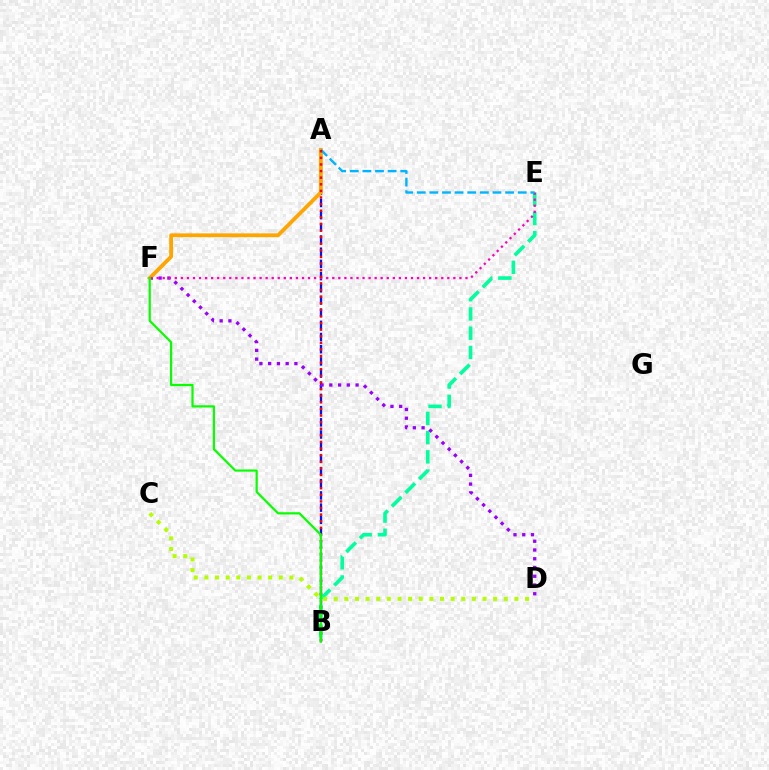{('A', 'B'): [{'color': '#0010ff', 'line_style': 'dashed', 'thickness': 1.66}, {'color': '#ff0000', 'line_style': 'dotted', 'thickness': 1.8}], ('B', 'E'): [{'color': '#00ff9d', 'line_style': 'dashed', 'thickness': 2.61}], ('D', 'F'): [{'color': '#9b00ff', 'line_style': 'dotted', 'thickness': 2.38}], ('A', 'F'): [{'color': '#ffa500', 'line_style': 'solid', 'thickness': 2.73}], ('E', 'F'): [{'color': '#ff00bd', 'line_style': 'dotted', 'thickness': 1.65}], ('A', 'E'): [{'color': '#00b5ff', 'line_style': 'dashed', 'thickness': 1.71}], ('C', 'D'): [{'color': '#b3ff00', 'line_style': 'dotted', 'thickness': 2.89}], ('B', 'F'): [{'color': '#08ff00', 'line_style': 'solid', 'thickness': 1.59}]}